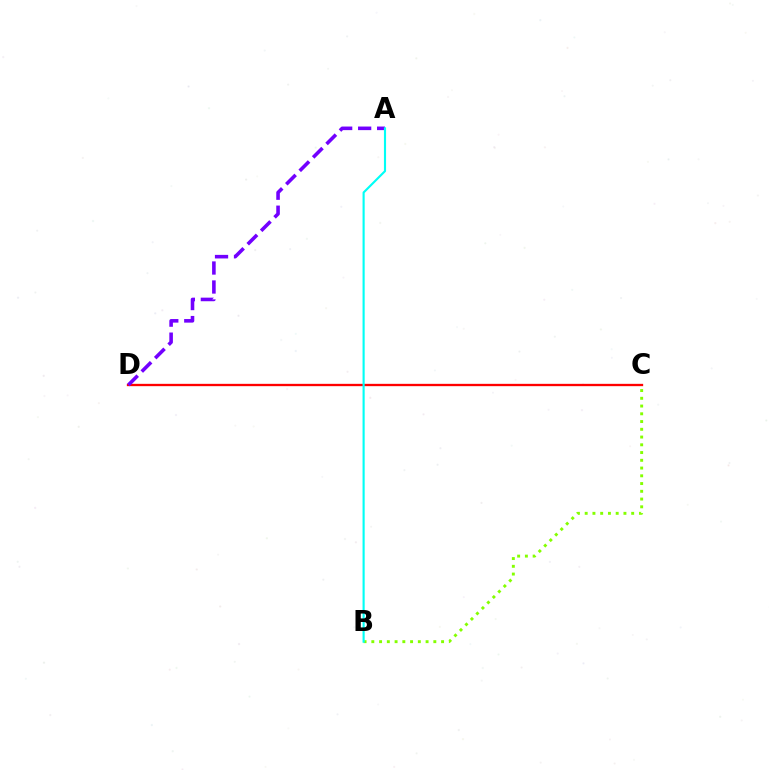{('C', 'D'): [{'color': '#ff0000', 'line_style': 'solid', 'thickness': 1.67}], ('A', 'D'): [{'color': '#7200ff', 'line_style': 'dashed', 'thickness': 2.58}], ('B', 'C'): [{'color': '#84ff00', 'line_style': 'dotted', 'thickness': 2.11}], ('A', 'B'): [{'color': '#00fff6', 'line_style': 'solid', 'thickness': 1.53}]}